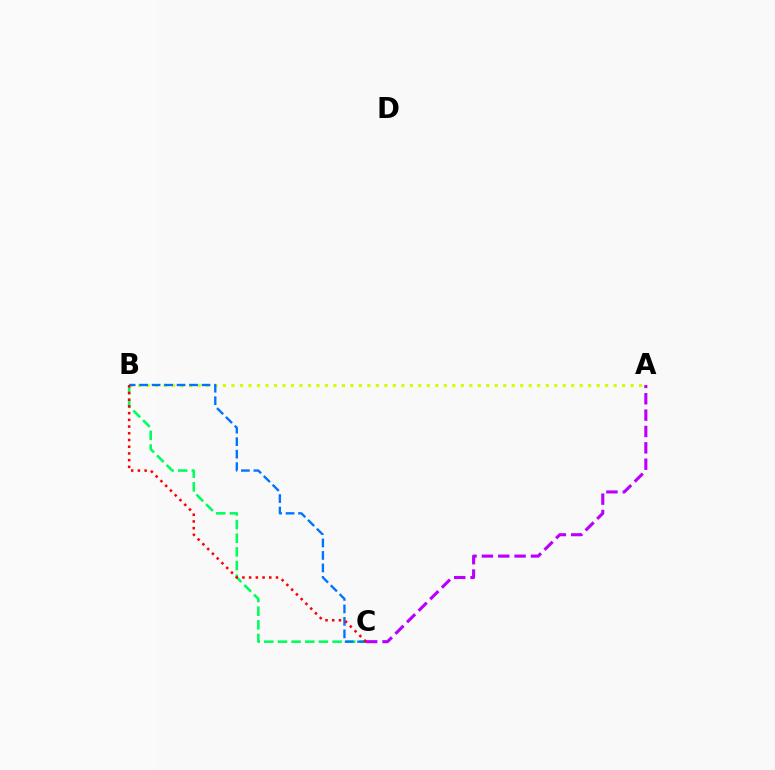{('B', 'C'): [{'color': '#00ff5c', 'line_style': 'dashed', 'thickness': 1.85}, {'color': '#0074ff', 'line_style': 'dashed', 'thickness': 1.7}, {'color': '#ff0000', 'line_style': 'dotted', 'thickness': 1.82}], ('A', 'B'): [{'color': '#d1ff00', 'line_style': 'dotted', 'thickness': 2.31}], ('A', 'C'): [{'color': '#b900ff', 'line_style': 'dashed', 'thickness': 2.22}]}